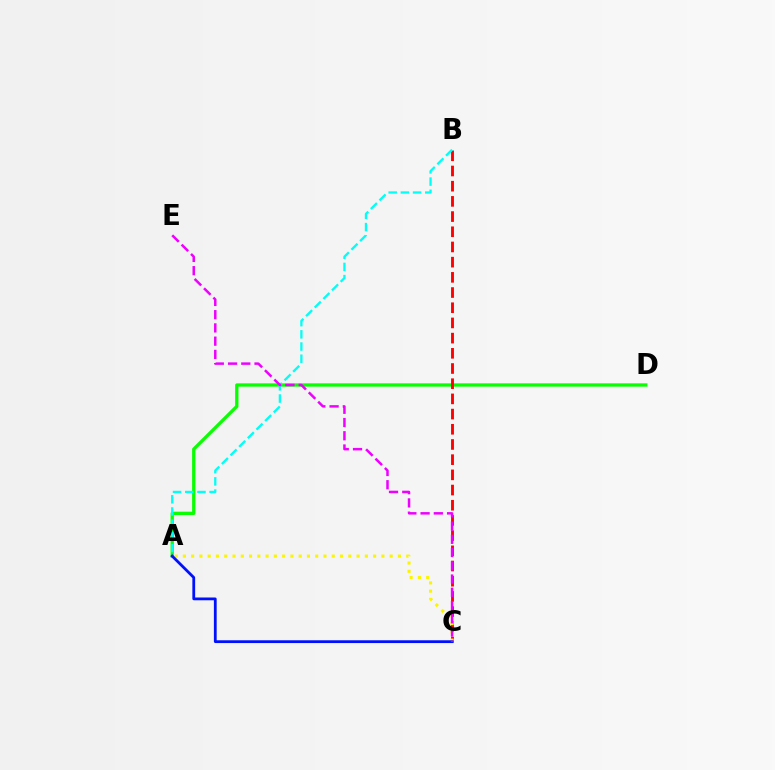{('A', 'D'): [{'color': '#08ff00', 'line_style': 'solid', 'thickness': 2.37}], ('B', 'C'): [{'color': '#ff0000', 'line_style': 'dashed', 'thickness': 2.06}], ('A', 'B'): [{'color': '#00fff6', 'line_style': 'dashed', 'thickness': 1.66}], ('A', 'C'): [{'color': '#fcf500', 'line_style': 'dotted', 'thickness': 2.25}, {'color': '#0010ff', 'line_style': 'solid', 'thickness': 2.01}], ('C', 'E'): [{'color': '#ee00ff', 'line_style': 'dashed', 'thickness': 1.8}]}